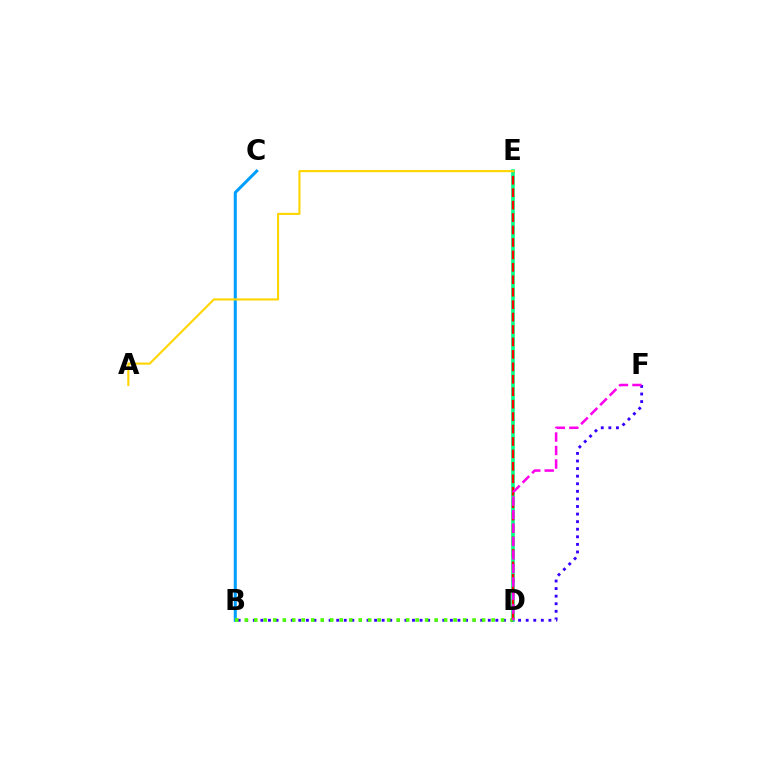{('D', 'E'): [{'color': '#00ff86', 'line_style': 'solid', 'thickness': 2.62}, {'color': '#ff0000', 'line_style': 'dashed', 'thickness': 1.69}], ('B', 'C'): [{'color': '#009eff', 'line_style': 'solid', 'thickness': 2.18}], ('B', 'F'): [{'color': '#3700ff', 'line_style': 'dotted', 'thickness': 2.06}], ('B', 'D'): [{'color': '#4fff00', 'line_style': 'dotted', 'thickness': 2.58}], ('A', 'E'): [{'color': '#ffd500', 'line_style': 'solid', 'thickness': 1.52}], ('D', 'F'): [{'color': '#ff00ed', 'line_style': 'dashed', 'thickness': 1.83}]}